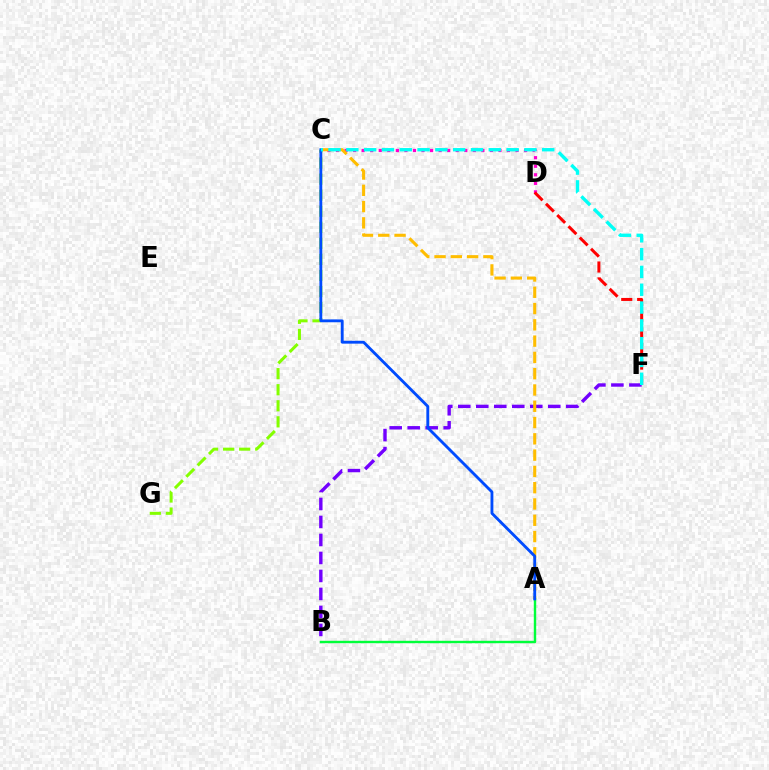{('C', 'D'): [{'color': '#ff00cf', 'line_style': 'dotted', 'thickness': 2.32}], ('D', 'F'): [{'color': '#ff0000', 'line_style': 'dashed', 'thickness': 2.16}], ('B', 'F'): [{'color': '#7200ff', 'line_style': 'dashed', 'thickness': 2.44}], ('A', 'B'): [{'color': '#00ff39', 'line_style': 'solid', 'thickness': 1.74}], ('A', 'C'): [{'color': '#ffbd00', 'line_style': 'dashed', 'thickness': 2.21}, {'color': '#004bff', 'line_style': 'solid', 'thickness': 2.05}], ('C', 'G'): [{'color': '#84ff00', 'line_style': 'dashed', 'thickness': 2.18}], ('C', 'F'): [{'color': '#00fff6', 'line_style': 'dashed', 'thickness': 2.42}]}